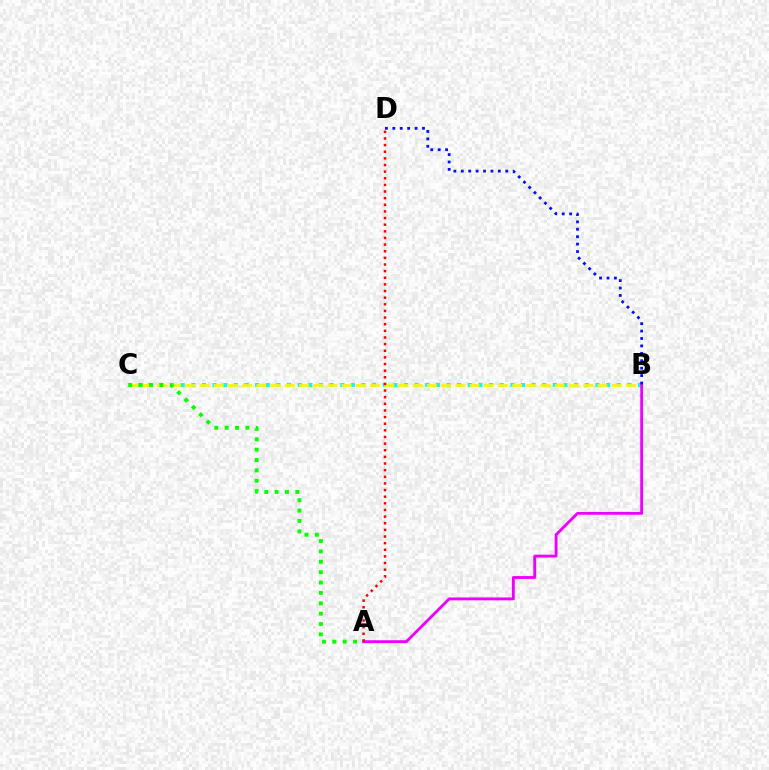{('B', 'C'): [{'color': '#00fff6', 'line_style': 'dotted', 'thickness': 2.89}, {'color': '#fcf500', 'line_style': 'dashed', 'thickness': 1.93}], ('A', 'B'): [{'color': '#ee00ff', 'line_style': 'solid', 'thickness': 2.06}], ('A', 'D'): [{'color': '#ff0000', 'line_style': 'dotted', 'thickness': 1.8}], ('B', 'D'): [{'color': '#0010ff', 'line_style': 'dotted', 'thickness': 2.02}], ('A', 'C'): [{'color': '#08ff00', 'line_style': 'dotted', 'thickness': 2.82}]}